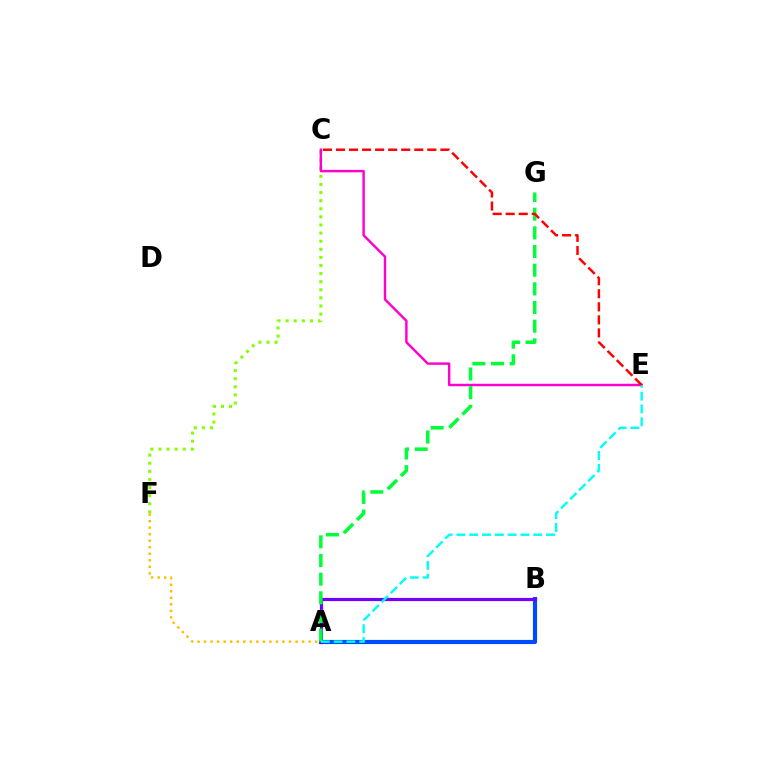{('A', 'F'): [{'color': '#ffbd00', 'line_style': 'dotted', 'thickness': 1.78}], ('C', 'F'): [{'color': '#84ff00', 'line_style': 'dotted', 'thickness': 2.2}], ('A', 'B'): [{'color': '#004bff', 'line_style': 'solid', 'thickness': 2.98}, {'color': '#7200ff', 'line_style': 'solid', 'thickness': 2.3}], ('C', 'E'): [{'color': '#ff00cf', 'line_style': 'solid', 'thickness': 1.75}, {'color': '#ff0000', 'line_style': 'dashed', 'thickness': 1.77}], ('A', 'G'): [{'color': '#00ff39', 'line_style': 'dashed', 'thickness': 2.54}], ('A', 'E'): [{'color': '#00fff6', 'line_style': 'dashed', 'thickness': 1.74}]}